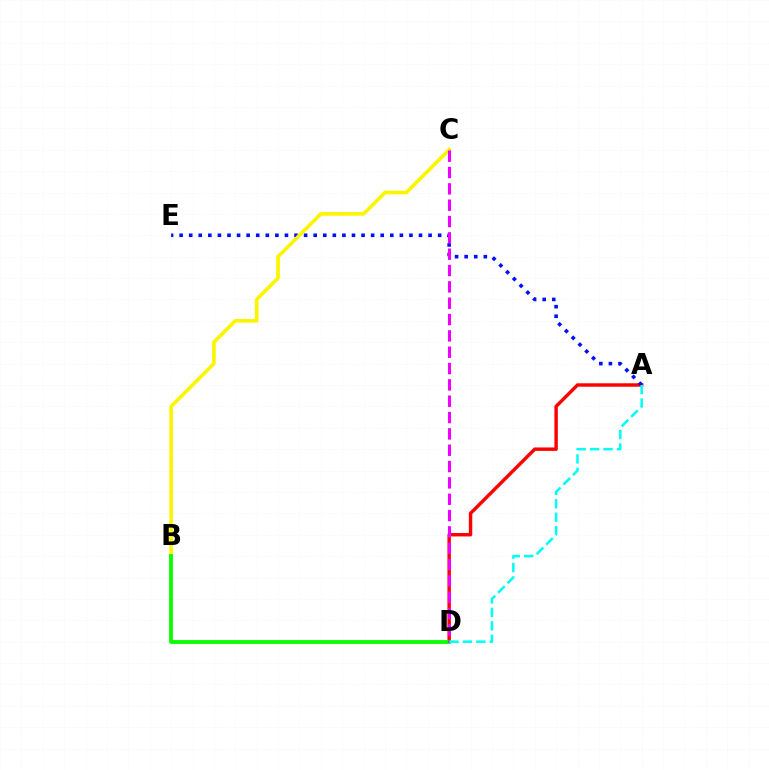{('A', 'D'): [{'color': '#ff0000', 'line_style': 'solid', 'thickness': 2.47}, {'color': '#00fff6', 'line_style': 'dashed', 'thickness': 1.82}], ('A', 'E'): [{'color': '#0010ff', 'line_style': 'dotted', 'thickness': 2.6}], ('B', 'C'): [{'color': '#fcf500', 'line_style': 'solid', 'thickness': 2.63}], ('B', 'D'): [{'color': '#08ff00', 'line_style': 'solid', 'thickness': 2.75}], ('C', 'D'): [{'color': '#ee00ff', 'line_style': 'dashed', 'thickness': 2.22}]}